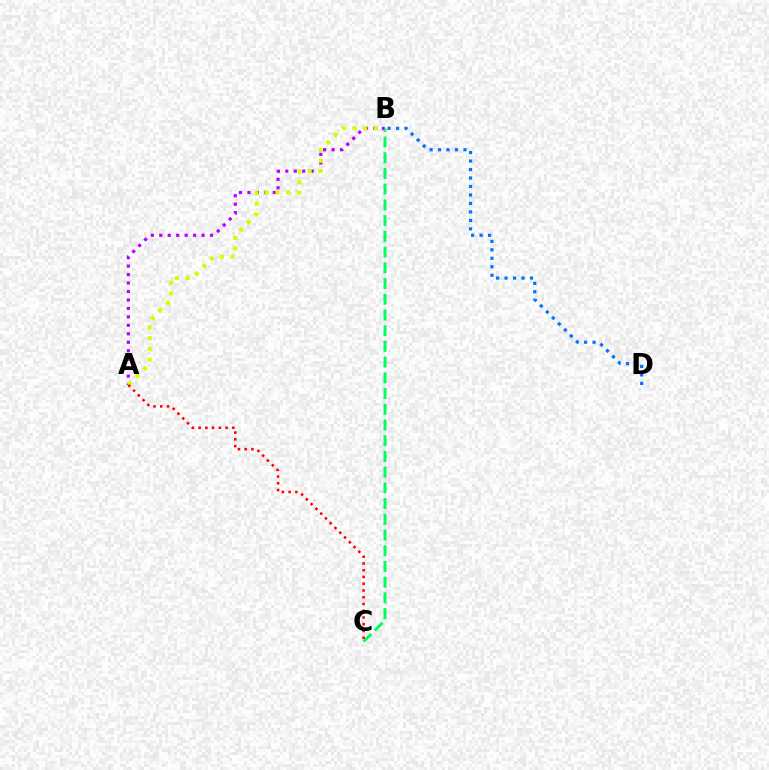{('B', 'C'): [{'color': '#00ff5c', 'line_style': 'dashed', 'thickness': 2.14}], ('A', 'B'): [{'color': '#b900ff', 'line_style': 'dotted', 'thickness': 2.3}, {'color': '#d1ff00', 'line_style': 'dotted', 'thickness': 2.91}], ('B', 'D'): [{'color': '#0074ff', 'line_style': 'dotted', 'thickness': 2.3}], ('A', 'C'): [{'color': '#ff0000', 'line_style': 'dotted', 'thickness': 1.83}]}